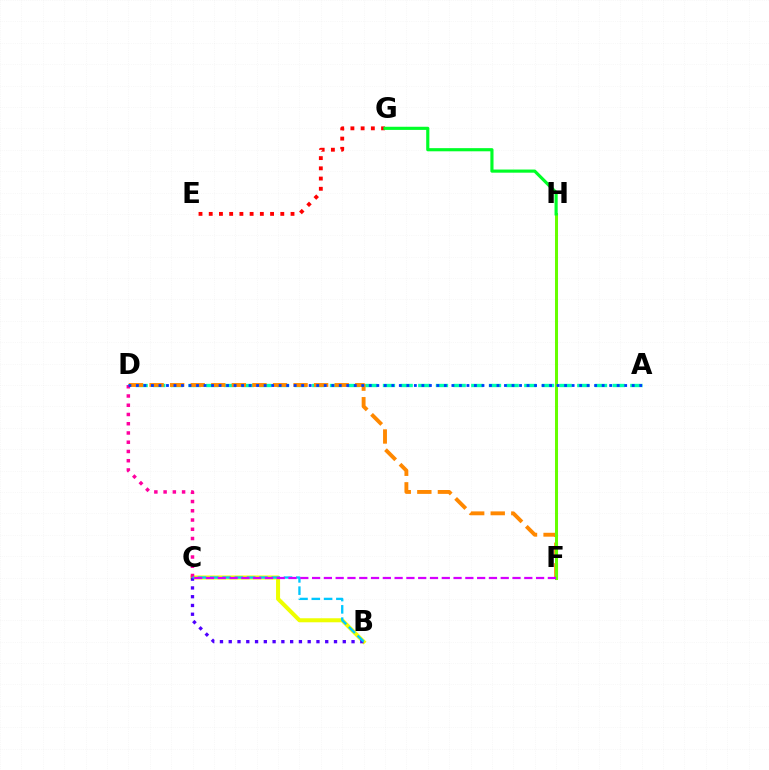{('A', 'D'): [{'color': '#00ffaf', 'line_style': 'dashed', 'thickness': 2.4}, {'color': '#003fff', 'line_style': 'dotted', 'thickness': 2.04}], ('B', 'C'): [{'color': '#eeff00', 'line_style': 'solid', 'thickness': 2.9}, {'color': '#4f00ff', 'line_style': 'dotted', 'thickness': 2.38}, {'color': '#00c7ff', 'line_style': 'dashed', 'thickness': 1.67}], ('D', 'F'): [{'color': '#ff8800', 'line_style': 'dashed', 'thickness': 2.79}], ('E', 'G'): [{'color': '#ff0000', 'line_style': 'dotted', 'thickness': 2.78}], ('F', 'H'): [{'color': '#66ff00', 'line_style': 'solid', 'thickness': 2.17}], ('C', 'D'): [{'color': '#ff00a0', 'line_style': 'dotted', 'thickness': 2.51}], ('C', 'F'): [{'color': '#d600ff', 'line_style': 'dashed', 'thickness': 1.6}], ('G', 'H'): [{'color': '#00ff27', 'line_style': 'solid', 'thickness': 2.27}]}